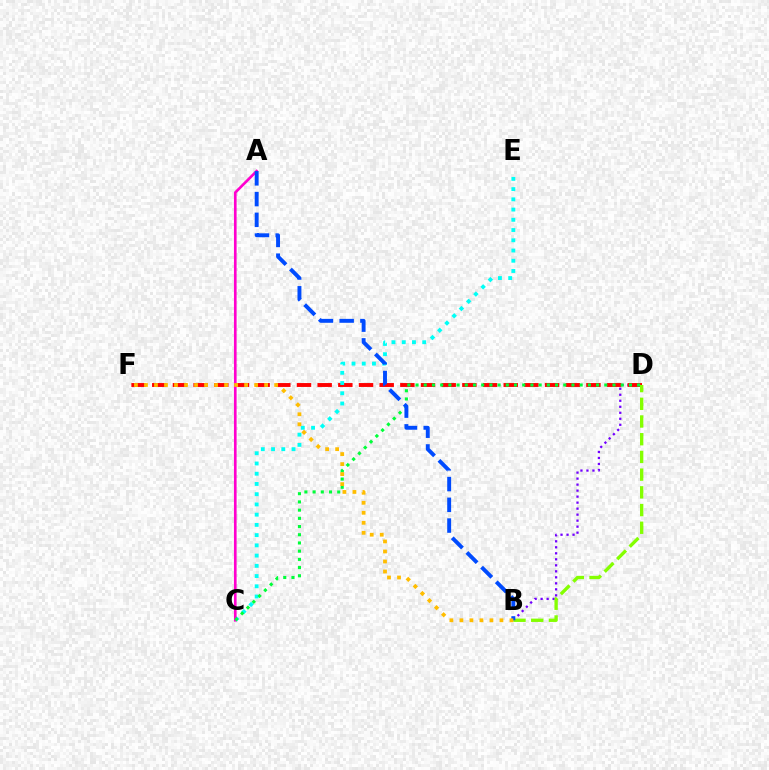{('B', 'D'): [{'color': '#7200ff', 'line_style': 'dotted', 'thickness': 1.63}, {'color': '#84ff00', 'line_style': 'dashed', 'thickness': 2.41}], ('D', 'F'): [{'color': '#ff0000', 'line_style': 'dashed', 'thickness': 2.81}], ('C', 'E'): [{'color': '#00fff6', 'line_style': 'dotted', 'thickness': 2.78}], ('A', 'C'): [{'color': '#ff00cf', 'line_style': 'solid', 'thickness': 1.91}], ('C', 'D'): [{'color': '#00ff39', 'line_style': 'dotted', 'thickness': 2.23}], ('A', 'B'): [{'color': '#004bff', 'line_style': 'dashed', 'thickness': 2.82}], ('B', 'F'): [{'color': '#ffbd00', 'line_style': 'dotted', 'thickness': 2.72}]}